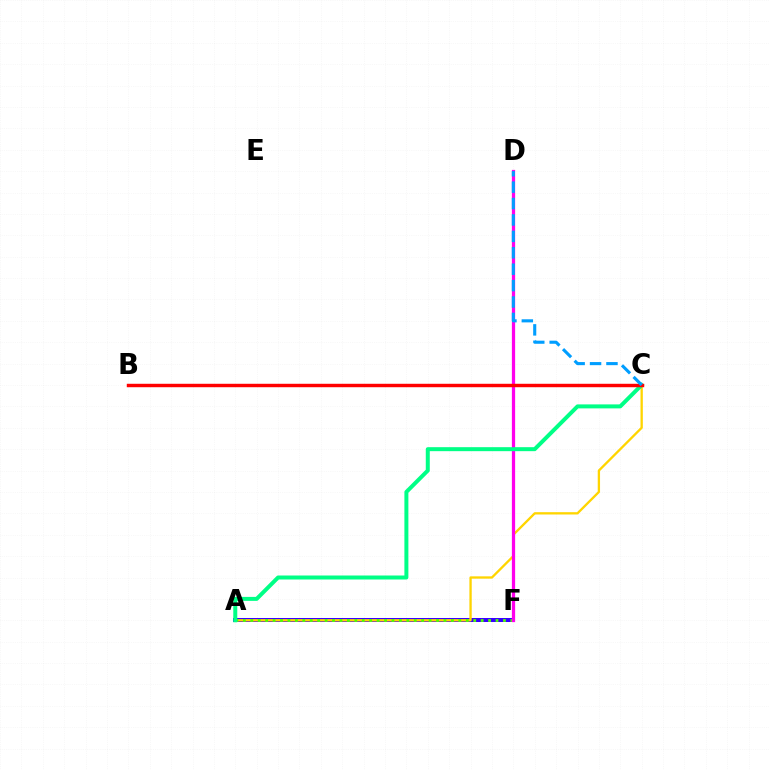{('A', 'F'): [{'color': '#3700ff', 'line_style': 'solid', 'thickness': 2.87}, {'color': '#4fff00', 'line_style': 'dotted', 'thickness': 2.02}], ('A', 'C'): [{'color': '#ffd500', 'line_style': 'solid', 'thickness': 1.67}, {'color': '#00ff86', 'line_style': 'solid', 'thickness': 2.87}], ('D', 'F'): [{'color': '#ff00ed', 'line_style': 'solid', 'thickness': 2.34}], ('B', 'C'): [{'color': '#ff0000', 'line_style': 'solid', 'thickness': 2.48}], ('C', 'D'): [{'color': '#009eff', 'line_style': 'dashed', 'thickness': 2.23}]}